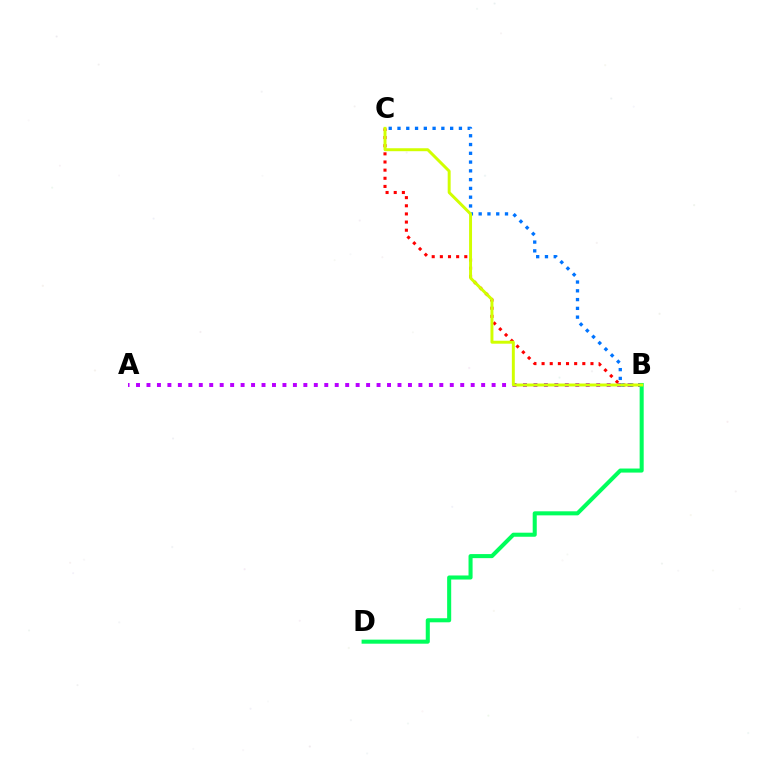{('A', 'B'): [{'color': '#b900ff', 'line_style': 'dotted', 'thickness': 2.84}], ('B', 'C'): [{'color': '#ff0000', 'line_style': 'dotted', 'thickness': 2.21}, {'color': '#0074ff', 'line_style': 'dotted', 'thickness': 2.38}, {'color': '#d1ff00', 'line_style': 'solid', 'thickness': 2.13}], ('B', 'D'): [{'color': '#00ff5c', 'line_style': 'solid', 'thickness': 2.92}]}